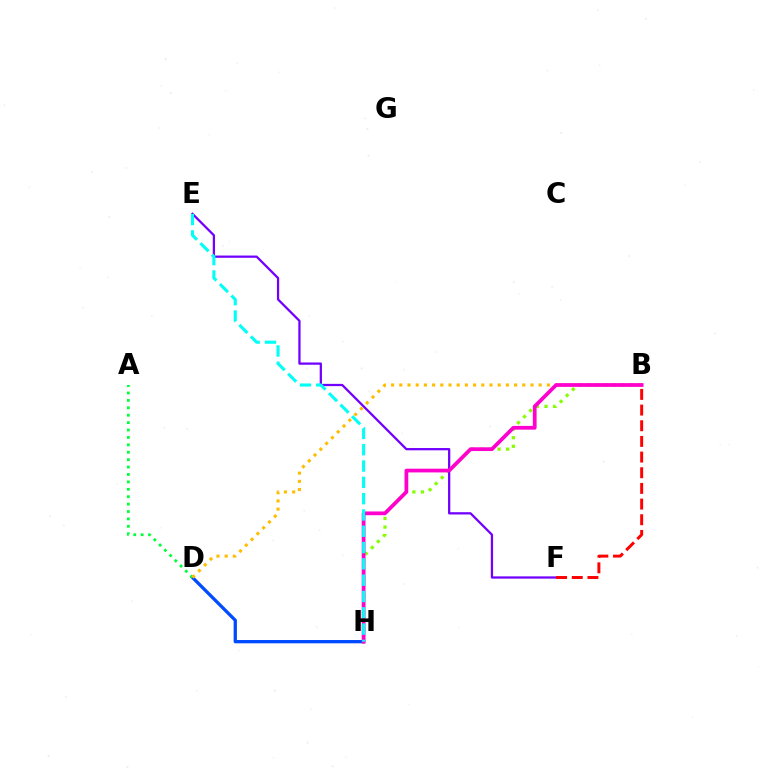{('D', 'H'): [{'color': '#004bff', 'line_style': 'solid', 'thickness': 2.37}], ('B', 'H'): [{'color': '#84ff00', 'line_style': 'dotted', 'thickness': 2.33}, {'color': '#ff00cf', 'line_style': 'solid', 'thickness': 2.69}], ('E', 'F'): [{'color': '#7200ff', 'line_style': 'solid', 'thickness': 1.63}], ('A', 'D'): [{'color': '#00ff39', 'line_style': 'dotted', 'thickness': 2.01}], ('B', 'D'): [{'color': '#ffbd00', 'line_style': 'dotted', 'thickness': 2.23}], ('E', 'H'): [{'color': '#00fff6', 'line_style': 'dashed', 'thickness': 2.21}], ('B', 'F'): [{'color': '#ff0000', 'line_style': 'dashed', 'thickness': 2.13}]}